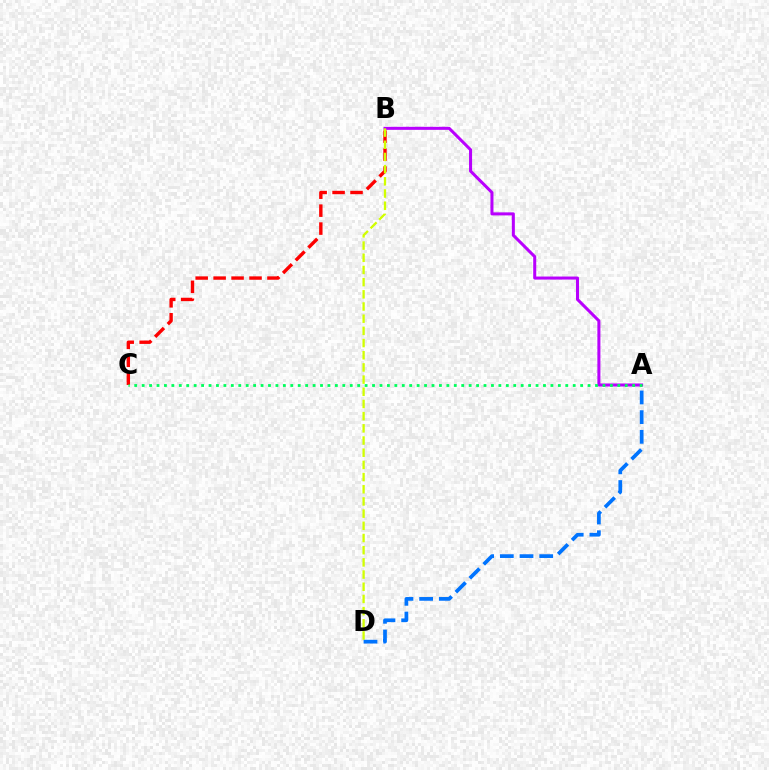{('B', 'C'): [{'color': '#ff0000', 'line_style': 'dashed', 'thickness': 2.44}], ('A', 'B'): [{'color': '#b900ff', 'line_style': 'solid', 'thickness': 2.19}], ('B', 'D'): [{'color': '#d1ff00', 'line_style': 'dashed', 'thickness': 1.66}], ('A', 'C'): [{'color': '#00ff5c', 'line_style': 'dotted', 'thickness': 2.02}], ('A', 'D'): [{'color': '#0074ff', 'line_style': 'dashed', 'thickness': 2.67}]}